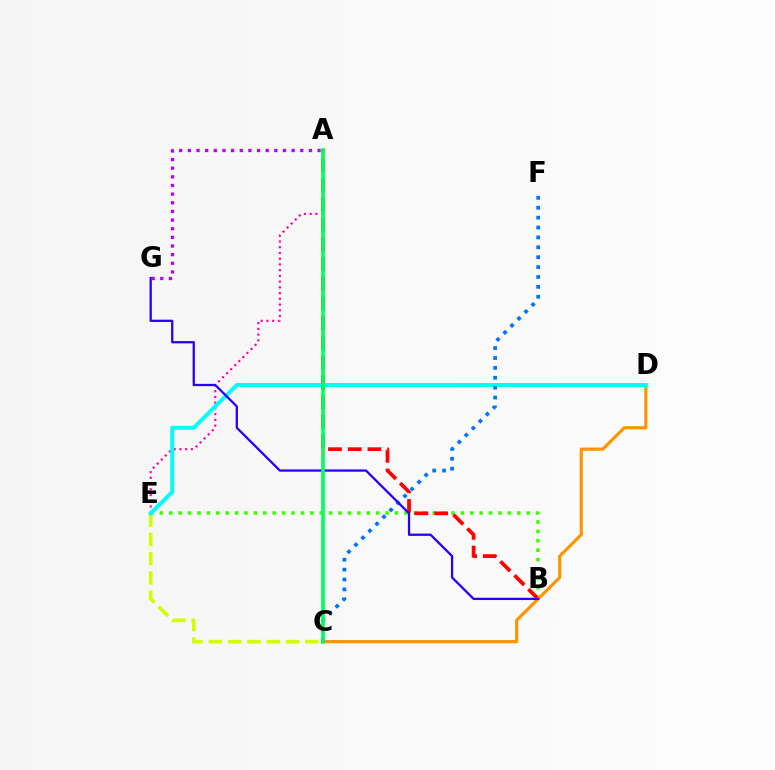{('B', 'E'): [{'color': '#3dff00', 'line_style': 'dotted', 'thickness': 2.56}], ('A', 'E'): [{'color': '#ff00ac', 'line_style': 'dotted', 'thickness': 1.56}], ('C', 'E'): [{'color': '#d1ff00', 'line_style': 'dashed', 'thickness': 2.62}], ('A', 'B'): [{'color': '#ff0000', 'line_style': 'dashed', 'thickness': 2.68}], ('C', 'D'): [{'color': '#ff9400', 'line_style': 'solid', 'thickness': 2.29}], ('D', 'E'): [{'color': '#00fff6', 'line_style': 'solid', 'thickness': 2.83}], ('C', 'F'): [{'color': '#0074ff', 'line_style': 'dotted', 'thickness': 2.69}], ('B', 'G'): [{'color': '#2500ff', 'line_style': 'solid', 'thickness': 1.64}], ('A', 'G'): [{'color': '#b900ff', 'line_style': 'dotted', 'thickness': 2.35}], ('A', 'C'): [{'color': '#00ff5c', 'line_style': 'solid', 'thickness': 2.6}]}